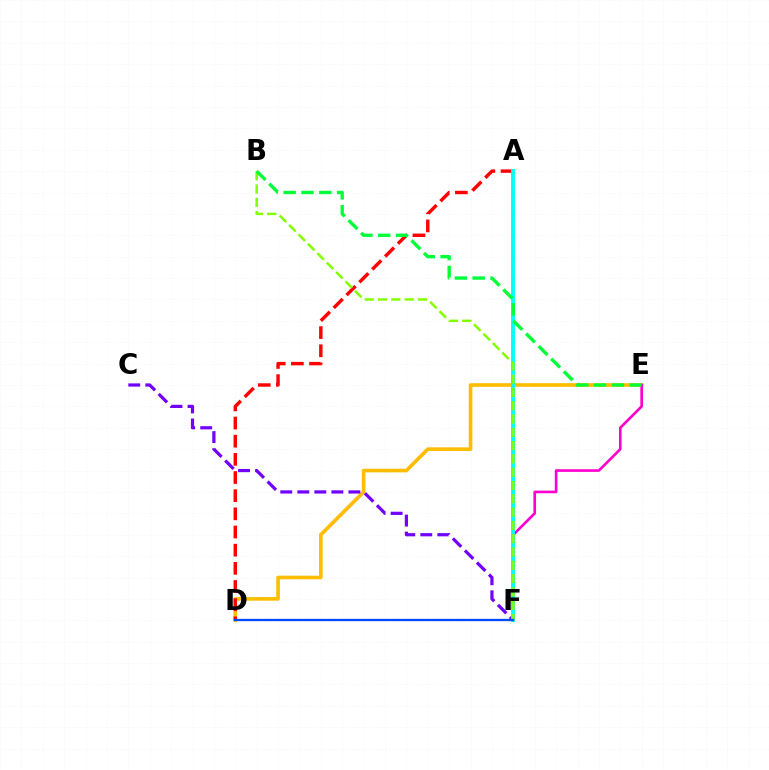{('D', 'E'): [{'color': '#ffbd00', 'line_style': 'solid', 'thickness': 2.63}], ('A', 'D'): [{'color': '#ff0000', 'line_style': 'dashed', 'thickness': 2.47}], ('E', 'F'): [{'color': '#ff00cf', 'line_style': 'solid', 'thickness': 1.91}], ('C', 'F'): [{'color': '#7200ff', 'line_style': 'dashed', 'thickness': 2.31}], ('A', 'F'): [{'color': '#00fff6', 'line_style': 'solid', 'thickness': 2.78}], ('B', 'F'): [{'color': '#84ff00', 'line_style': 'dashed', 'thickness': 1.81}], ('B', 'E'): [{'color': '#00ff39', 'line_style': 'dashed', 'thickness': 2.42}], ('D', 'F'): [{'color': '#004bff', 'line_style': 'solid', 'thickness': 1.67}]}